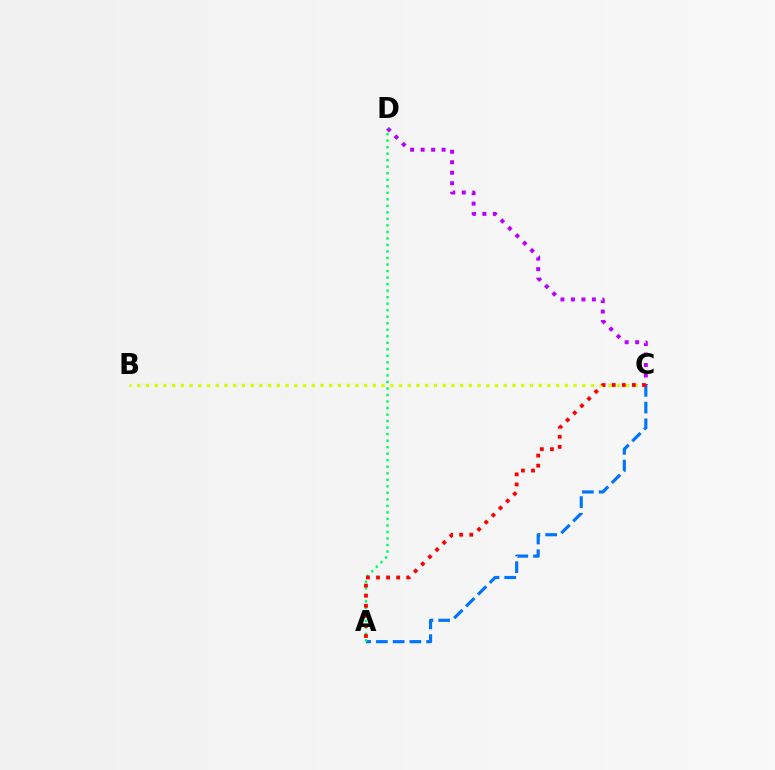{('B', 'C'): [{'color': '#d1ff00', 'line_style': 'dotted', 'thickness': 2.37}], ('C', 'D'): [{'color': '#b900ff', 'line_style': 'dotted', 'thickness': 2.85}], ('A', 'C'): [{'color': '#0074ff', 'line_style': 'dashed', 'thickness': 2.27}, {'color': '#ff0000', 'line_style': 'dotted', 'thickness': 2.74}], ('A', 'D'): [{'color': '#00ff5c', 'line_style': 'dotted', 'thickness': 1.77}]}